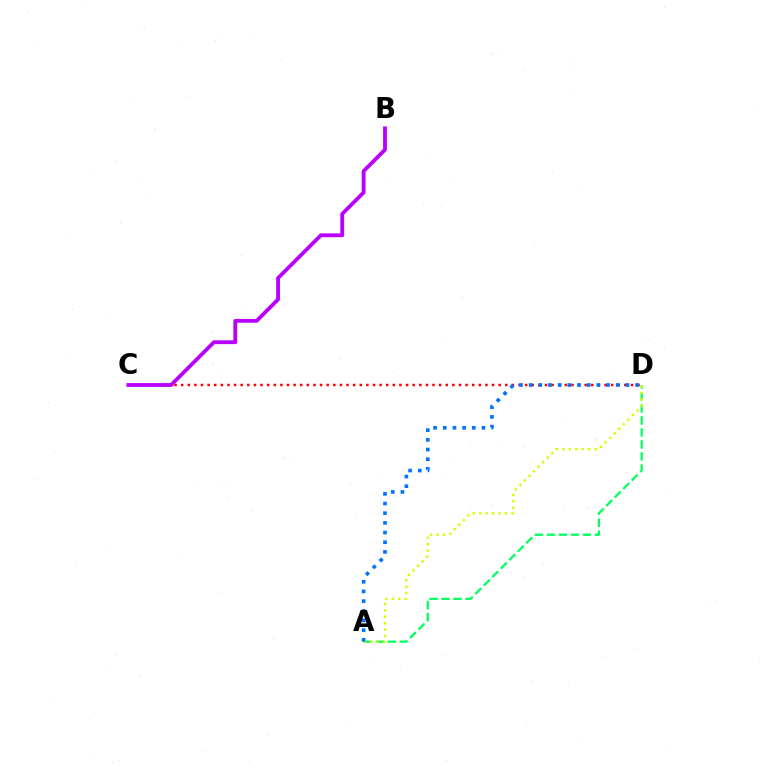{('C', 'D'): [{'color': '#ff0000', 'line_style': 'dotted', 'thickness': 1.8}], ('A', 'D'): [{'color': '#00ff5c', 'line_style': 'dashed', 'thickness': 1.63}, {'color': '#d1ff00', 'line_style': 'dotted', 'thickness': 1.75}, {'color': '#0074ff', 'line_style': 'dotted', 'thickness': 2.63}], ('B', 'C'): [{'color': '#b900ff', 'line_style': 'solid', 'thickness': 2.75}]}